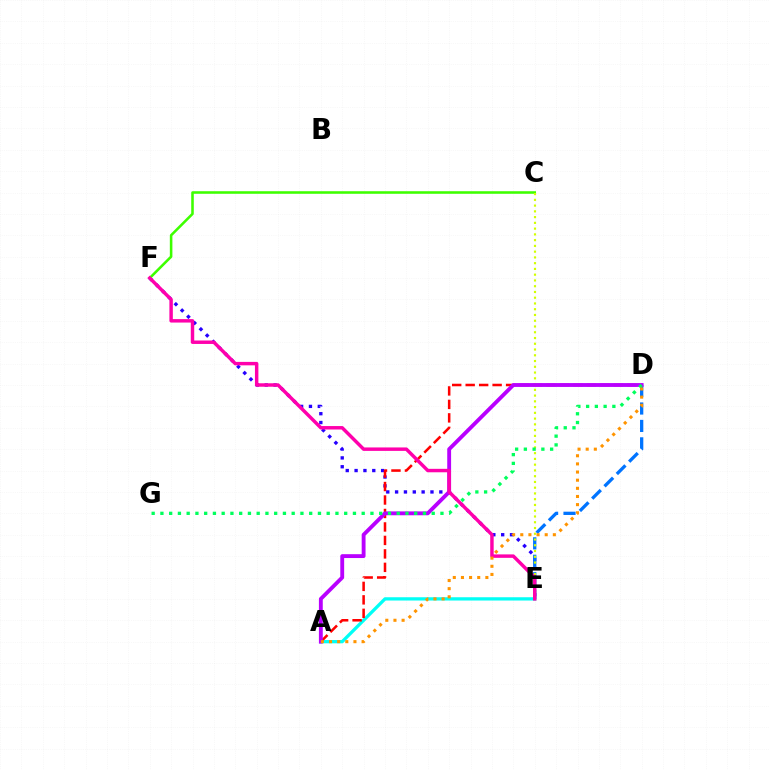{('E', 'F'): [{'color': '#2500ff', 'line_style': 'dotted', 'thickness': 2.4}, {'color': '#ff00ac', 'line_style': 'solid', 'thickness': 2.48}], ('C', 'F'): [{'color': '#3dff00', 'line_style': 'solid', 'thickness': 1.85}], ('A', 'E'): [{'color': '#00fff6', 'line_style': 'solid', 'thickness': 2.37}], ('D', 'E'): [{'color': '#0074ff', 'line_style': 'dashed', 'thickness': 2.37}], ('A', 'D'): [{'color': '#ff0000', 'line_style': 'dashed', 'thickness': 1.83}, {'color': '#b900ff', 'line_style': 'solid', 'thickness': 2.78}, {'color': '#ff9400', 'line_style': 'dotted', 'thickness': 2.21}], ('C', 'E'): [{'color': '#d1ff00', 'line_style': 'dotted', 'thickness': 1.56}], ('D', 'G'): [{'color': '#00ff5c', 'line_style': 'dotted', 'thickness': 2.38}]}